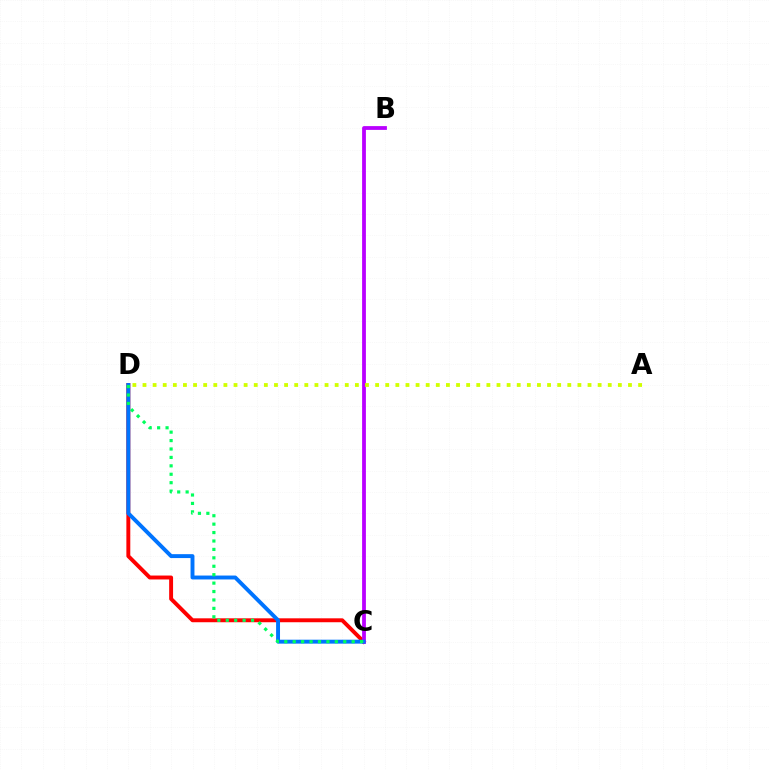{('C', 'D'): [{'color': '#ff0000', 'line_style': 'solid', 'thickness': 2.82}, {'color': '#0074ff', 'line_style': 'solid', 'thickness': 2.82}, {'color': '#00ff5c', 'line_style': 'dotted', 'thickness': 2.29}], ('B', 'C'): [{'color': '#b900ff', 'line_style': 'solid', 'thickness': 2.73}], ('A', 'D'): [{'color': '#d1ff00', 'line_style': 'dotted', 'thickness': 2.75}]}